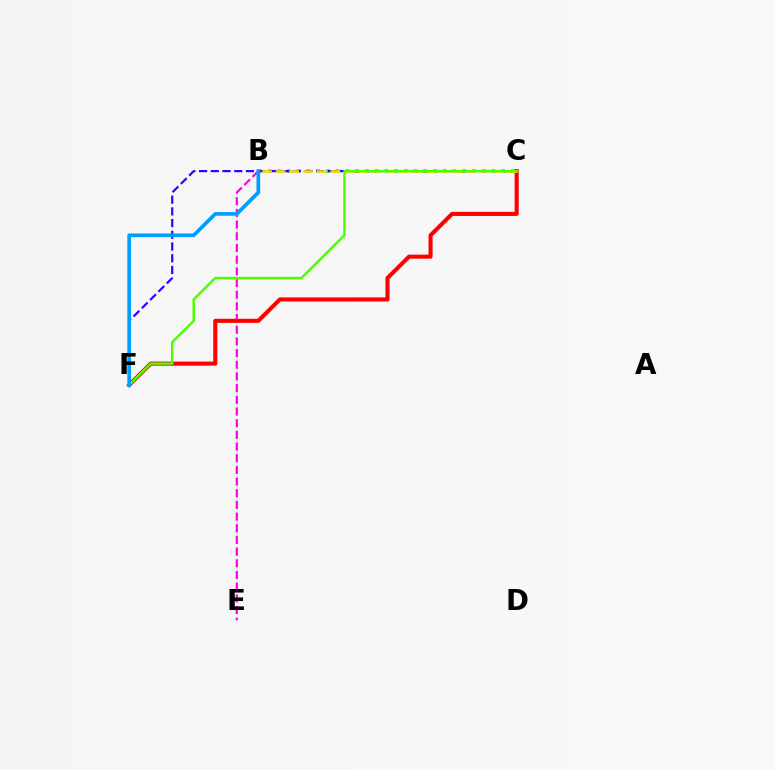{('B', 'E'): [{'color': '#ff00ed', 'line_style': 'dashed', 'thickness': 1.59}], ('B', 'C'): [{'color': '#00ff86', 'line_style': 'dotted', 'thickness': 2.64}, {'color': '#ffd500', 'line_style': 'dashed', 'thickness': 1.85}], ('C', 'F'): [{'color': '#3700ff', 'line_style': 'dashed', 'thickness': 1.59}, {'color': '#ff0000', 'line_style': 'solid', 'thickness': 2.94}, {'color': '#4fff00', 'line_style': 'solid', 'thickness': 1.79}], ('B', 'F'): [{'color': '#009eff', 'line_style': 'solid', 'thickness': 2.66}]}